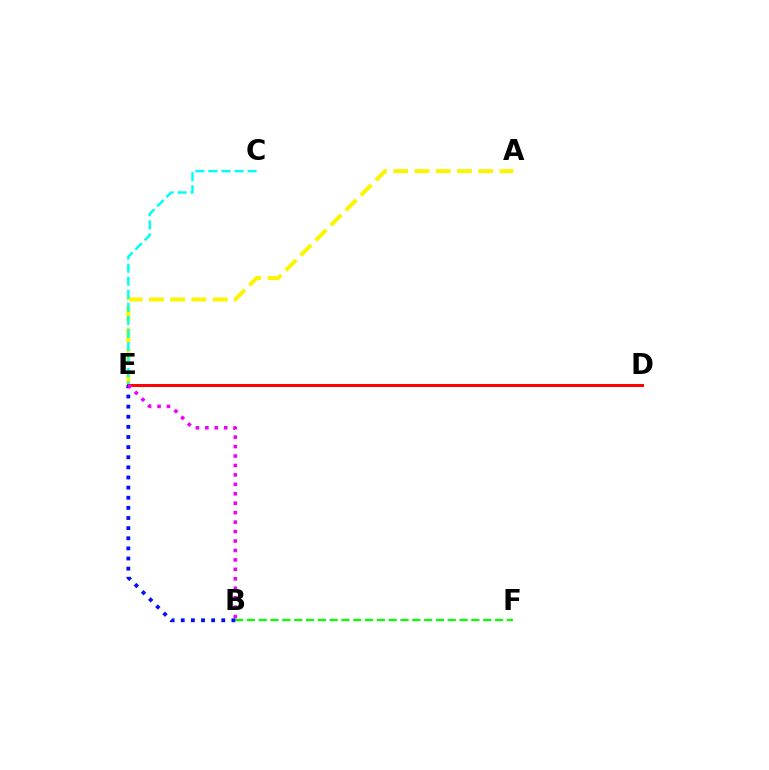{('B', 'F'): [{'color': '#08ff00', 'line_style': 'dashed', 'thickness': 1.6}], ('A', 'E'): [{'color': '#fcf500', 'line_style': 'dashed', 'thickness': 2.89}], ('C', 'E'): [{'color': '#00fff6', 'line_style': 'dashed', 'thickness': 1.77}], ('D', 'E'): [{'color': '#ff0000', 'line_style': 'solid', 'thickness': 2.13}], ('B', 'E'): [{'color': '#0010ff', 'line_style': 'dotted', 'thickness': 2.75}, {'color': '#ee00ff', 'line_style': 'dotted', 'thickness': 2.57}]}